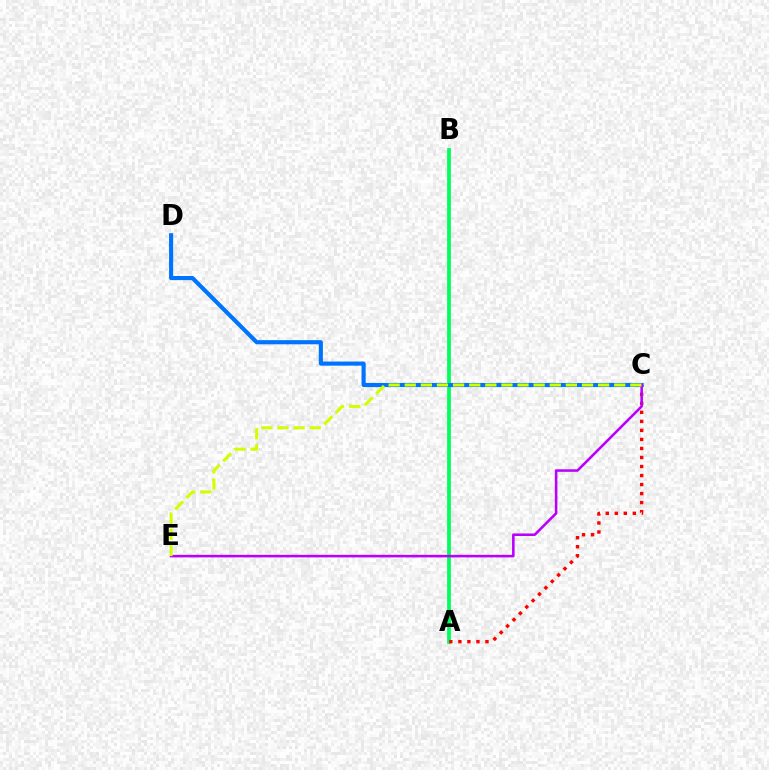{('A', 'B'): [{'color': '#00ff5c', 'line_style': 'solid', 'thickness': 2.72}], ('A', 'C'): [{'color': '#ff0000', 'line_style': 'dotted', 'thickness': 2.45}], ('C', 'D'): [{'color': '#0074ff', 'line_style': 'solid', 'thickness': 2.97}], ('C', 'E'): [{'color': '#b900ff', 'line_style': 'solid', 'thickness': 1.85}, {'color': '#d1ff00', 'line_style': 'dashed', 'thickness': 2.19}]}